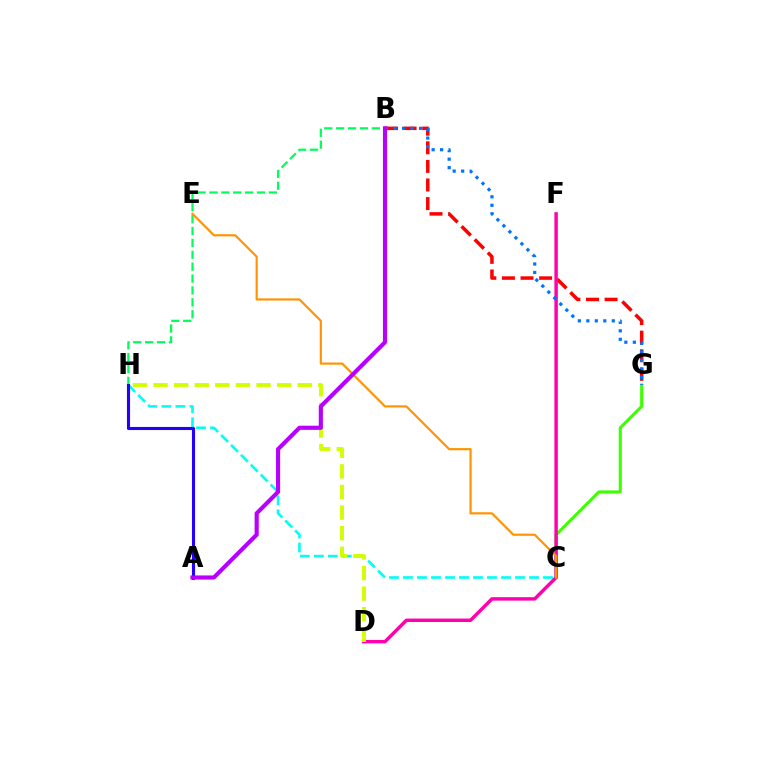{('B', 'G'): [{'color': '#ff0000', 'line_style': 'dashed', 'thickness': 2.52}, {'color': '#0074ff', 'line_style': 'dotted', 'thickness': 2.31}], ('C', 'H'): [{'color': '#00fff6', 'line_style': 'dashed', 'thickness': 1.9}], ('C', 'G'): [{'color': '#3dff00', 'line_style': 'solid', 'thickness': 2.21}], ('B', 'H'): [{'color': '#00ff5c', 'line_style': 'dashed', 'thickness': 1.62}], ('A', 'H'): [{'color': '#2500ff', 'line_style': 'solid', 'thickness': 2.23}], ('D', 'F'): [{'color': '#ff00ac', 'line_style': 'solid', 'thickness': 2.48}], ('D', 'H'): [{'color': '#d1ff00', 'line_style': 'dashed', 'thickness': 2.8}], ('C', 'E'): [{'color': '#ff9400', 'line_style': 'solid', 'thickness': 1.57}], ('A', 'B'): [{'color': '#b900ff', 'line_style': 'solid', 'thickness': 2.97}]}